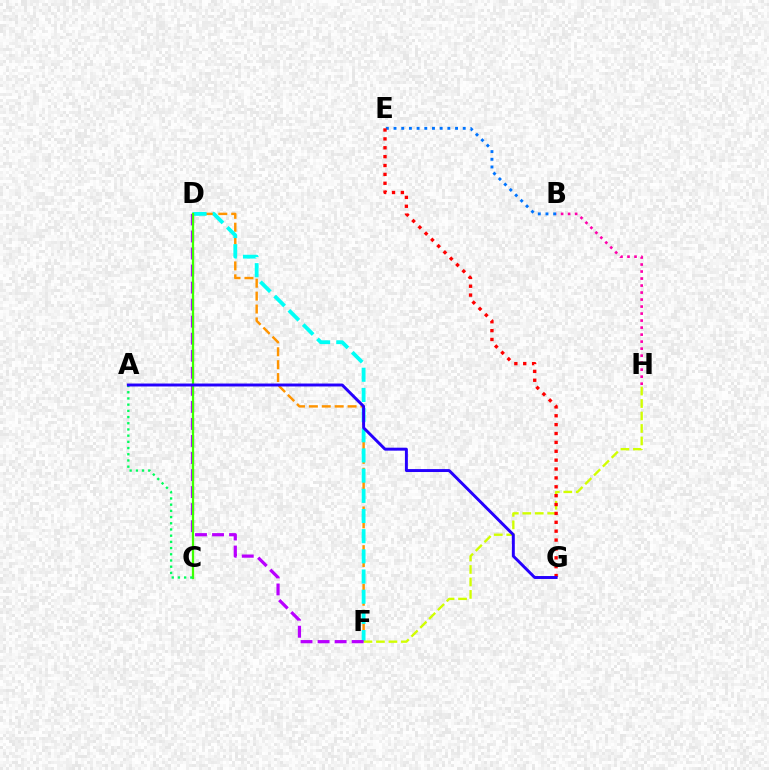{('D', 'F'): [{'color': '#ff9400', 'line_style': 'dashed', 'thickness': 1.75}, {'color': '#00fff6', 'line_style': 'dashed', 'thickness': 2.74}, {'color': '#b900ff', 'line_style': 'dashed', 'thickness': 2.31}], ('B', 'H'): [{'color': '#ff00ac', 'line_style': 'dotted', 'thickness': 1.9}], ('F', 'H'): [{'color': '#d1ff00', 'line_style': 'dashed', 'thickness': 1.7}], ('B', 'E'): [{'color': '#0074ff', 'line_style': 'dotted', 'thickness': 2.09}], ('C', 'D'): [{'color': '#3dff00', 'line_style': 'solid', 'thickness': 1.63}], ('A', 'C'): [{'color': '#00ff5c', 'line_style': 'dotted', 'thickness': 1.69}], ('E', 'G'): [{'color': '#ff0000', 'line_style': 'dotted', 'thickness': 2.41}], ('A', 'G'): [{'color': '#2500ff', 'line_style': 'solid', 'thickness': 2.11}]}